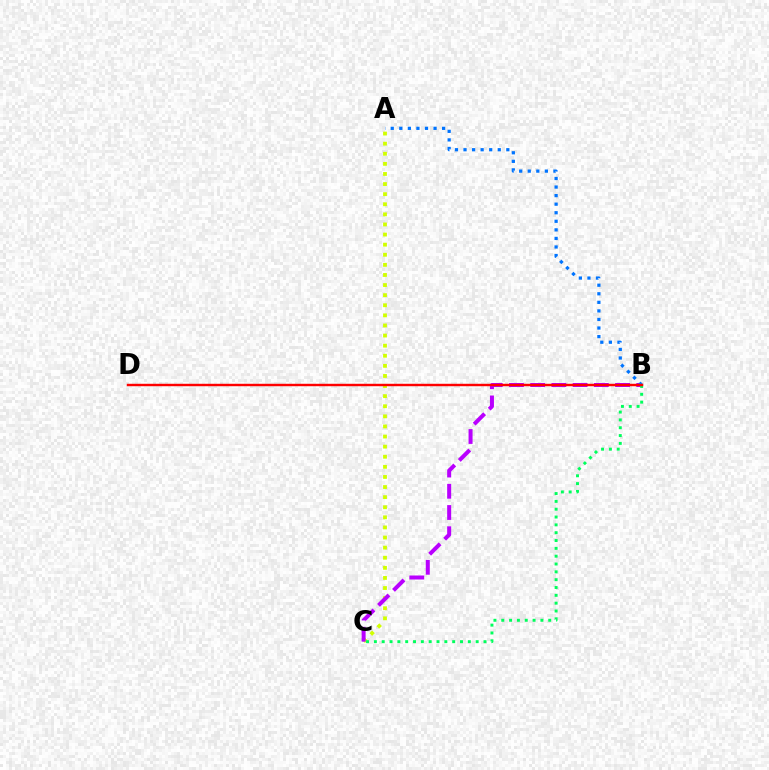{('A', 'C'): [{'color': '#d1ff00', 'line_style': 'dotted', 'thickness': 2.74}], ('B', 'C'): [{'color': '#b900ff', 'line_style': 'dashed', 'thickness': 2.88}, {'color': '#00ff5c', 'line_style': 'dotted', 'thickness': 2.13}], ('A', 'B'): [{'color': '#0074ff', 'line_style': 'dotted', 'thickness': 2.33}], ('B', 'D'): [{'color': '#ff0000', 'line_style': 'solid', 'thickness': 1.75}]}